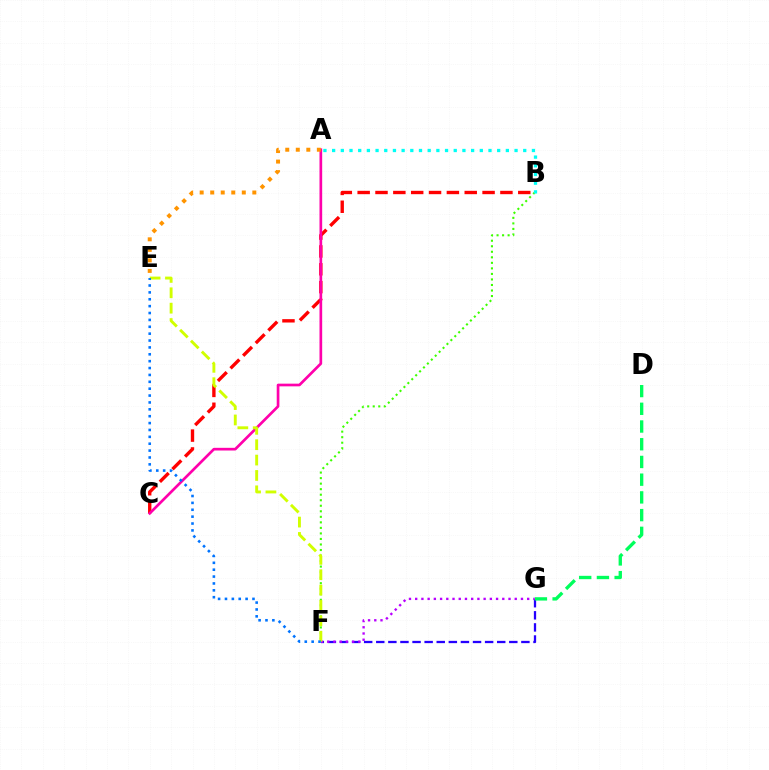{('B', 'C'): [{'color': '#ff0000', 'line_style': 'dashed', 'thickness': 2.42}], ('A', 'C'): [{'color': '#ff00ac', 'line_style': 'solid', 'thickness': 1.94}], ('A', 'E'): [{'color': '#ff9400', 'line_style': 'dotted', 'thickness': 2.86}], ('F', 'G'): [{'color': '#2500ff', 'line_style': 'dashed', 'thickness': 1.64}, {'color': '#b900ff', 'line_style': 'dotted', 'thickness': 1.69}], ('D', 'G'): [{'color': '#00ff5c', 'line_style': 'dashed', 'thickness': 2.41}], ('B', 'F'): [{'color': '#3dff00', 'line_style': 'dotted', 'thickness': 1.5}], ('A', 'B'): [{'color': '#00fff6', 'line_style': 'dotted', 'thickness': 2.36}], ('E', 'F'): [{'color': '#d1ff00', 'line_style': 'dashed', 'thickness': 2.09}, {'color': '#0074ff', 'line_style': 'dotted', 'thickness': 1.87}]}